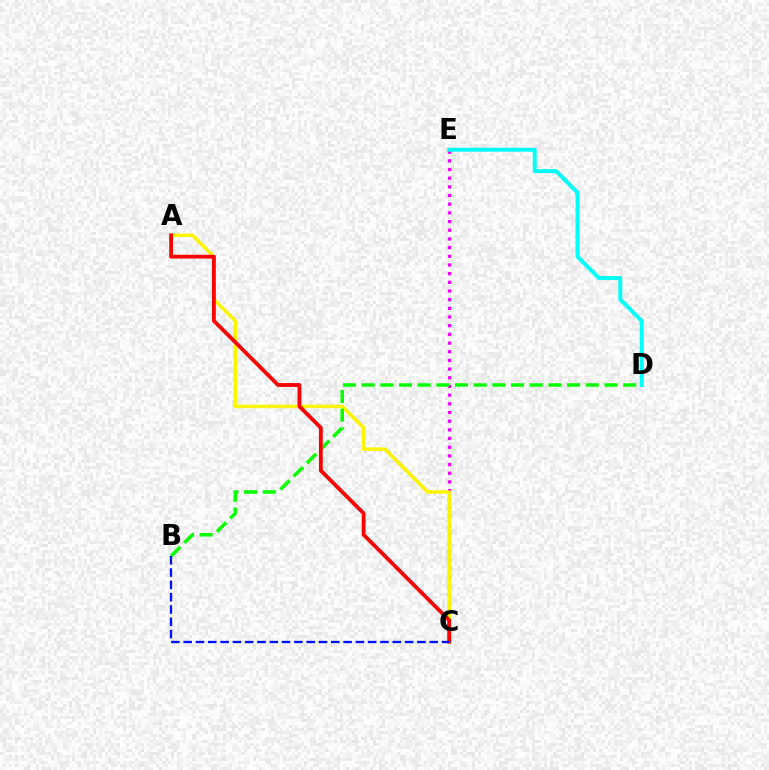{('C', 'E'): [{'color': '#ee00ff', 'line_style': 'dotted', 'thickness': 2.36}], ('A', 'C'): [{'color': '#fcf500', 'line_style': 'solid', 'thickness': 2.55}, {'color': '#ff0000', 'line_style': 'solid', 'thickness': 2.74}], ('B', 'D'): [{'color': '#08ff00', 'line_style': 'dashed', 'thickness': 2.54}], ('D', 'E'): [{'color': '#00fff6', 'line_style': 'solid', 'thickness': 2.86}], ('B', 'C'): [{'color': '#0010ff', 'line_style': 'dashed', 'thickness': 1.67}]}